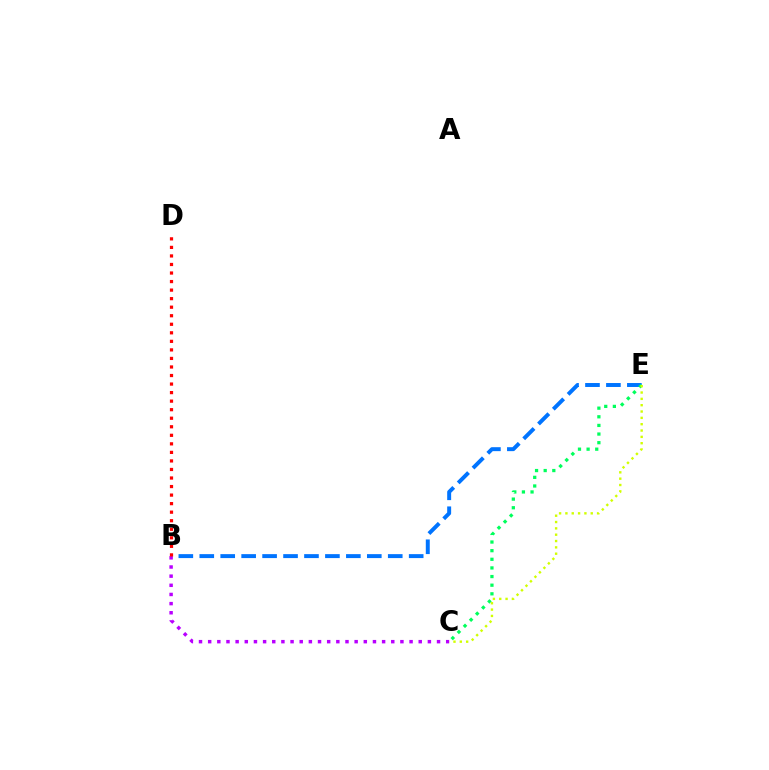{('B', 'E'): [{'color': '#0074ff', 'line_style': 'dashed', 'thickness': 2.84}], ('B', 'C'): [{'color': '#b900ff', 'line_style': 'dotted', 'thickness': 2.49}], ('C', 'E'): [{'color': '#00ff5c', 'line_style': 'dotted', 'thickness': 2.34}, {'color': '#d1ff00', 'line_style': 'dotted', 'thickness': 1.72}], ('B', 'D'): [{'color': '#ff0000', 'line_style': 'dotted', 'thickness': 2.32}]}